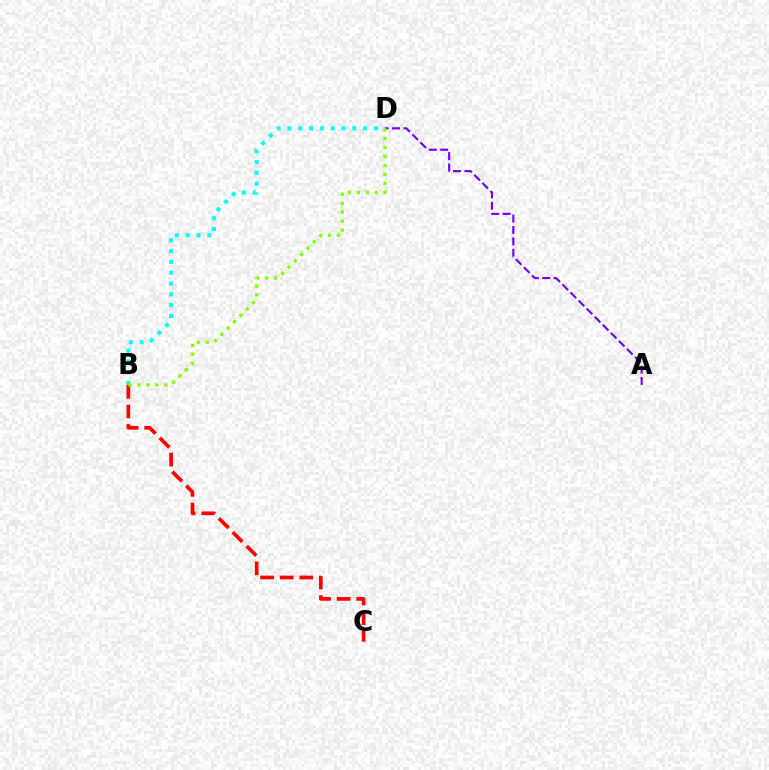{('A', 'D'): [{'color': '#7200ff', 'line_style': 'dashed', 'thickness': 1.55}], ('B', 'D'): [{'color': '#00fff6', 'line_style': 'dotted', 'thickness': 2.94}, {'color': '#84ff00', 'line_style': 'dotted', 'thickness': 2.43}], ('B', 'C'): [{'color': '#ff0000', 'line_style': 'dashed', 'thickness': 2.66}]}